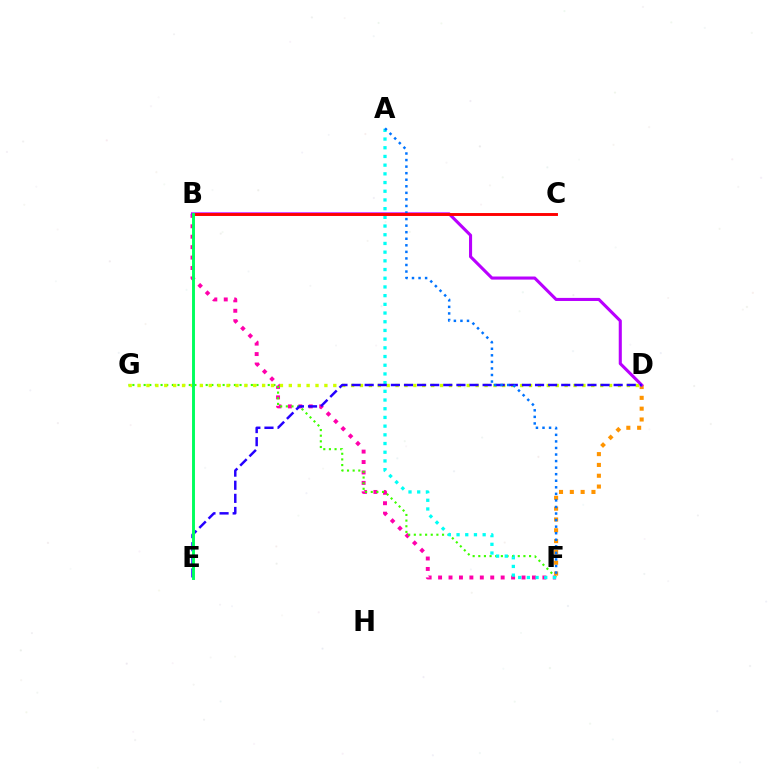{('B', 'F'): [{'color': '#ff00ac', 'line_style': 'dotted', 'thickness': 2.83}], ('F', 'G'): [{'color': '#3dff00', 'line_style': 'dotted', 'thickness': 1.53}], ('D', 'F'): [{'color': '#ff9400', 'line_style': 'dotted', 'thickness': 2.94}], ('A', 'F'): [{'color': '#00fff6', 'line_style': 'dotted', 'thickness': 2.36}, {'color': '#0074ff', 'line_style': 'dotted', 'thickness': 1.78}], ('D', 'G'): [{'color': '#d1ff00', 'line_style': 'dotted', 'thickness': 2.42}], ('B', 'D'): [{'color': '#b900ff', 'line_style': 'solid', 'thickness': 2.22}], ('D', 'E'): [{'color': '#2500ff', 'line_style': 'dashed', 'thickness': 1.78}], ('B', 'C'): [{'color': '#ff0000', 'line_style': 'solid', 'thickness': 2.1}], ('B', 'E'): [{'color': '#00ff5c', 'line_style': 'solid', 'thickness': 2.1}]}